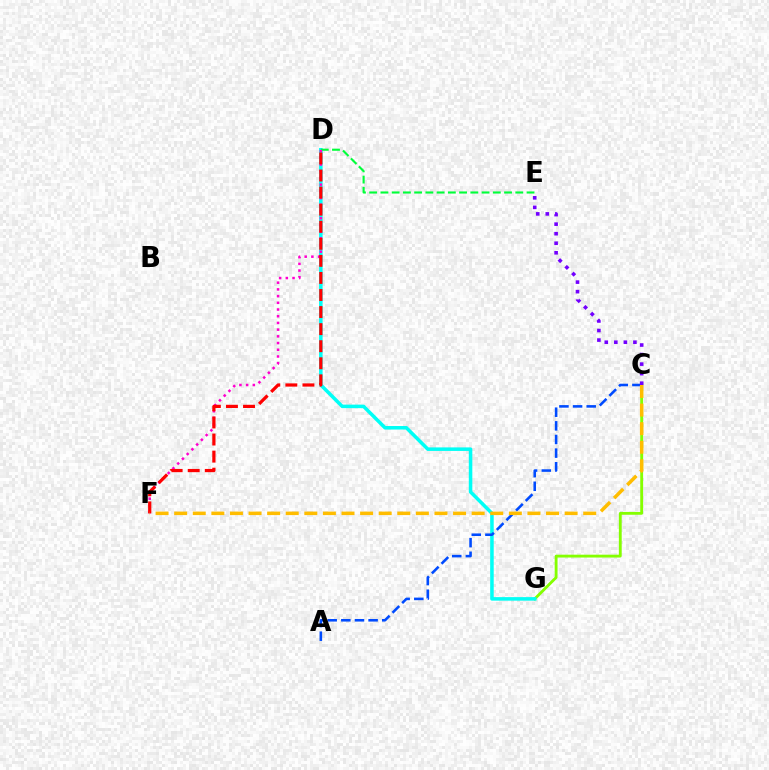{('C', 'G'): [{'color': '#84ff00', 'line_style': 'solid', 'thickness': 2.04}], ('D', 'G'): [{'color': '#00fff6', 'line_style': 'solid', 'thickness': 2.54}], ('D', 'E'): [{'color': '#00ff39', 'line_style': 'dashed', 'thickness': 1.53}], ('D', 'F'): [{'color': '#ff00cf', 'line_style': 'dotted', 'thickness': 1.82}, {'color': '#ff0000', 'line_style': 'dashed', 'thickness': 2.32}], ('A', 'C'): [{'color': '#004bff', 'line_style': 'dashed', 'thickness': 1.85}], ('C', 'E'): [{'color': '#7200ff', 'line_style': 'dotted', 'thickness': 2.59}], ('C', 'F'): [{'color': '#ffbd00', 'line_style': 'dashed', 'thickness': 2.53}]}